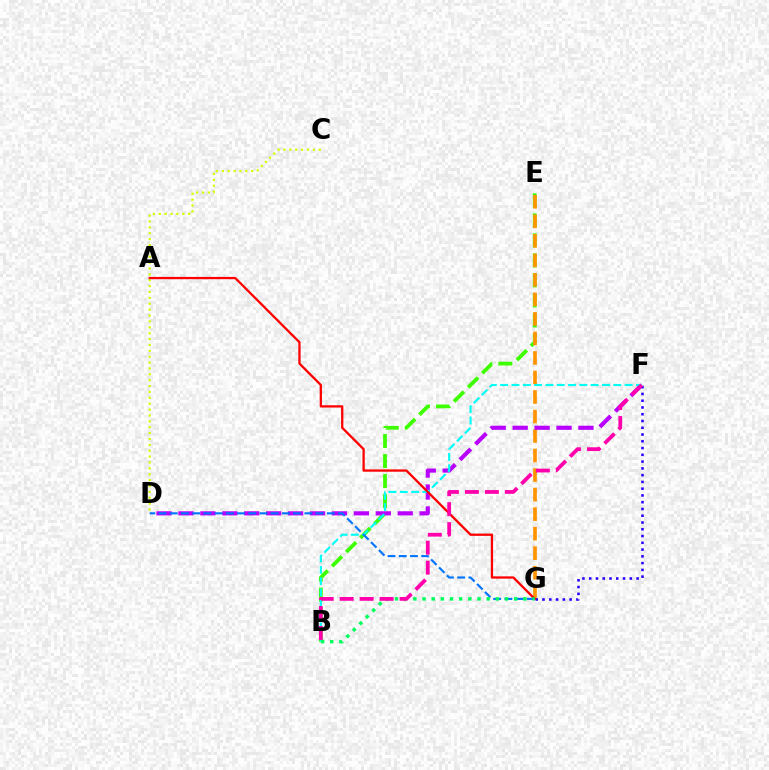{('B', 'E'): [{'color': '#3dff00', 'line_style': 'dashed', 'thickness': 2.72}], ('E', 'G'): [{'color': '#ff9400', 'line_style': 'dashed', 'thickness': 2.65}], ('C', 'D'): [{'color': '#d1ff00', 'line_style': 'dotted', 'thickness': 1.6}], ('D', 'F'): [{'color': '#b900ff', 'line_style': 'dashed', 'thickness': 2.98}], ('F', 'G'): [{'color': '#2500ff', 'line_style': 'dotted', 'thickness': 1.84}], ('B', 'F'): [{'color': '#00fff6', 'line_style': 'dashed', 'thickness': 1.54}, {'color': '#ff00ac', 'line_style': 'dashed', 'thickness': 2.71}], ('A', 'G'): [{'color': '#ff0000', 'line_style': 'solid', 'thickness': 1.65}], ('D', 'G'): [{'color': '#0074ff', 'line_style': 'dashed', 'thickness': 1.52}], ('B', 'G'): [{'color': '#00ff5c', 'line_style': 'dotted', 'thickness': 2.49}]}